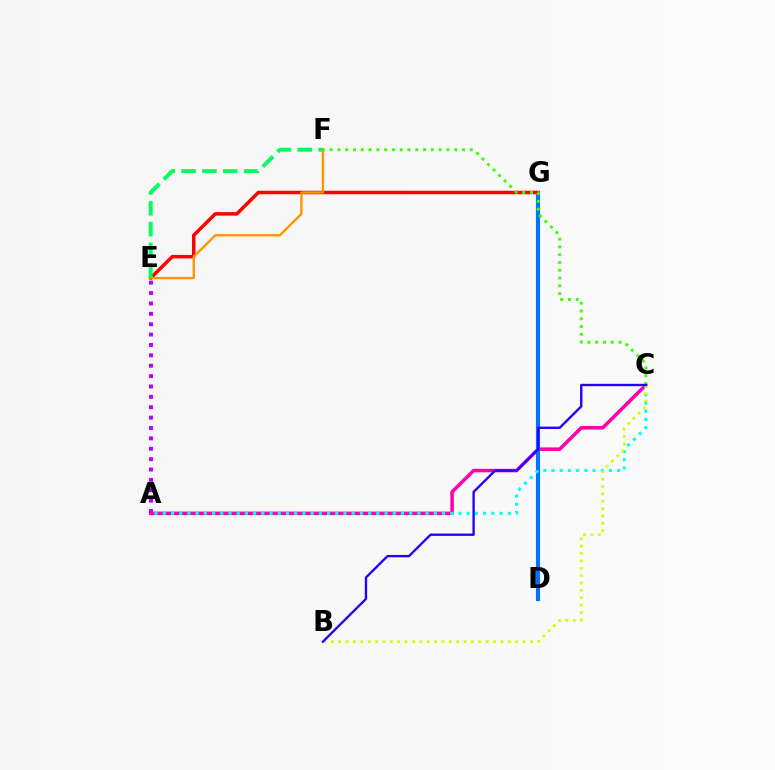{('A', 'E'): [{'color': '#b900ff', 'line_style': 'dotted', 'thickness': 2.82}], ('A', 'C'): [{'color': '#ff00ac', 'line_style': 'solid', 'thickness': 2.54}, {'color': '#00fff6', 'line_style': 'dotted', 'thickness': 2.23}], ('D', 'G'): [{'color': '#0074ff', 'line_style': 'solid', 'thickness': 2.99}], ('E', 'G'): [{'color': '#ff0000', 'line_style': 'solid', 'thickness': 2.51}], ('C', 'F'): [{'color': '#3dff00', 'line_style': 'dotted', 'thickness': 2.12}], ('B', 'C'): [{'color': '#d1ff00', 'line_style': 'dotted', 'thickness': 2.0}, {'color': '#2500ff', 'line_style': 'solid', 'thickness': 1.69}], ('E', 'F'): [{'color': '#ff9400', 'line_style': 'solid', 'thickness': 1.69}, {'color': '#00ff5c', 'line_style': 'dashed', 'thickness': 2.83}]}